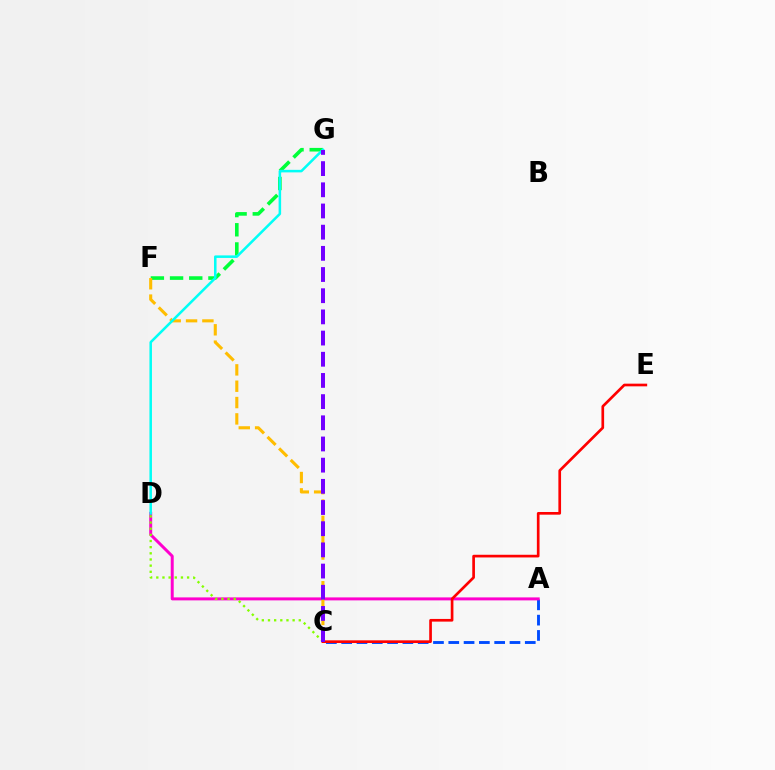{('A', 'C'): [{'color': '#004bff', 'line_style': 'dashed', 'thickness': 2.08}], ('F', 'G'): [{'color': '#00ff39', 'line_style': 'dashed', 'thickness': 2.61}], ('A', 'D'): [{'color': '#ff00cf', 'line_style': 'solid', 'thickness': 2.15}], ('C', 'D'): [{'color': '#84ff00', 'line_style': 'dotted', 'thickness': 1.67}], ('C', 'E'): [{'color': '#ff0000', 'line_style': 'solid', 'thickness': 1.93}], ('C', 'F'): [{'color': '#ffbd00', 'line_style': 'dashed', 'thickness': 2.22}], ('D', 'G'): [{'color': '#00fff6', 'line_style': 'solid', 'thickness': 1.82}], ('C', 'G'): [{'color': '#7200ff', 'line_style': 'dashed', 'thickness': 2.88}]}